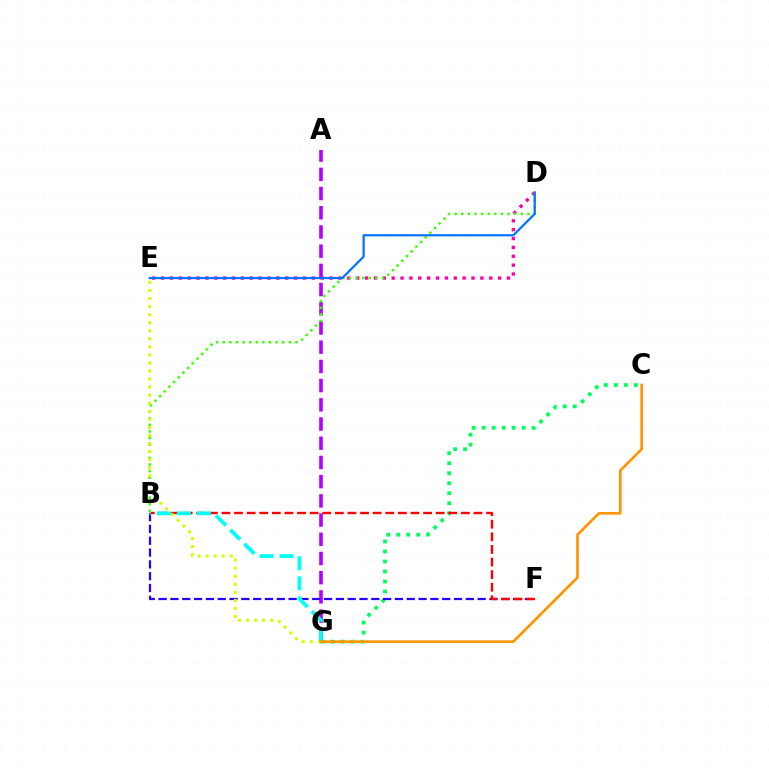{('A', 'G'): [{'color': '#b900ff', 'line_style': 'dashed', 'thickness': 2.61}], ('C', 'G'): [{'color': '#00ff5c', 'line_style': 'dotted', 'thickness': 2.72}, {'color': '#ff9400', 'line_style': 'solid', 'thickness': 1.9}], ('D', 'E'): [{'color': '#ff00ac', 'line_style': 'dotted', 'thickness': 2.41}, {'color': '#0074ff', 'line_style': 'solid', 'thickness': 1.6}], ('B', 'F'): [{'color': '#2500ff', 'line_style': 'dashed', 'thickness': 1.61}, {'color': '#ff0000', 'line_style': 'dashed', 'thickness': 1.71}], ('B', 'D'): [{'color': '#3dff00', 'line_style': 'dotted', 'thickness': 1.8}], ('E', 'G'): [{'color': '#d1ff00', 'line_style': 'dotted', 'thickness': 2.19}], ('B', 'G'): [{'color': '#00fff6', 'line_style': 'dashed', 'thickness': 2.73}]}